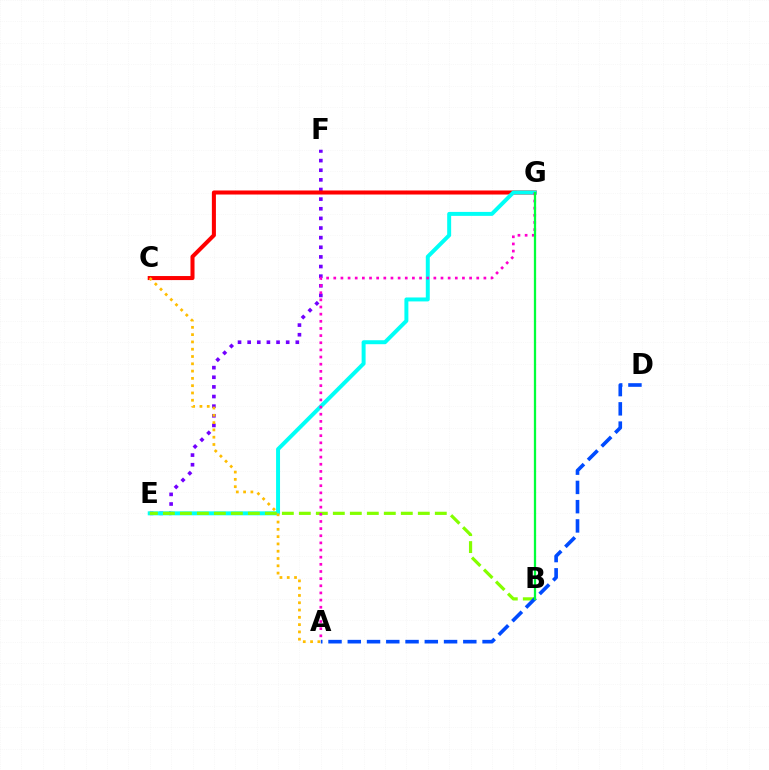{('E', 'F'): [{'color': '#7200ff', 'line_style': 'dotted', 'thickness': 2.62}], ('C', 'G'): [{'color': '#ff0000', 'line_style': 'solid', 'thickness': 2.91}], ('E', 'G'): [{'color': '#00fff6', 'line_style': 'solid', 'thickness': 2.85}], ('B', 'E'): [{'color': '#84ff00', 'line_style': 'dashed', 'thickness': 2.31}], ('A', 'G'): [{'color': '#ff00cf', 'line_style': 'dotted', 'thickness': 1.94}], ('A', 'D'): [{'color': '#004bff', 'line_style': 'dashed', 'thickness': 2.62}], ('B', 'G'): [{'color': '#00ff39', 'line_style': 'solid', 'thickness': 1.64}], ('A', 'C'): [{'color': '#ffbd00', 'line_style': 'dotted', 'thickness': 1.98}]}